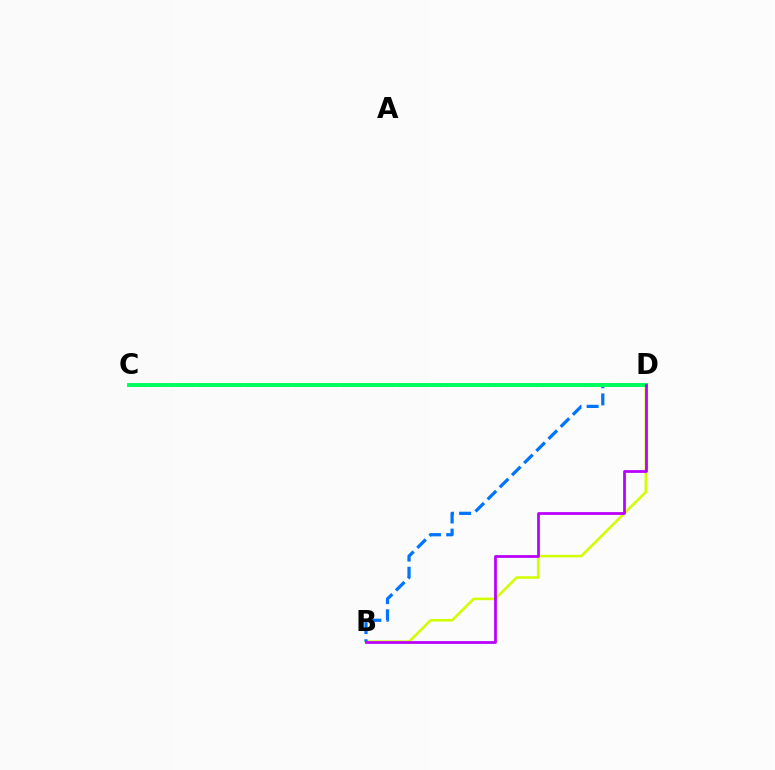{('B', 'D'): [{'color': '#d1ff00', 'line_style': 'solid', 'thickness': 1.85}, {'color': '#0074ff', 'line_style': 'dashed', 'thickness': 2.33}, {'color': '#b900ff', 'line_style': 'solid', 'thickness': 1.99}], ('C', 'D'): [{'color': '#ff0000', 'line_style': 'dotted', 'thickness': 1.87}, {'color': '#00ff5c', 'line_style': 'solid', 'thickness': 2.83}]}